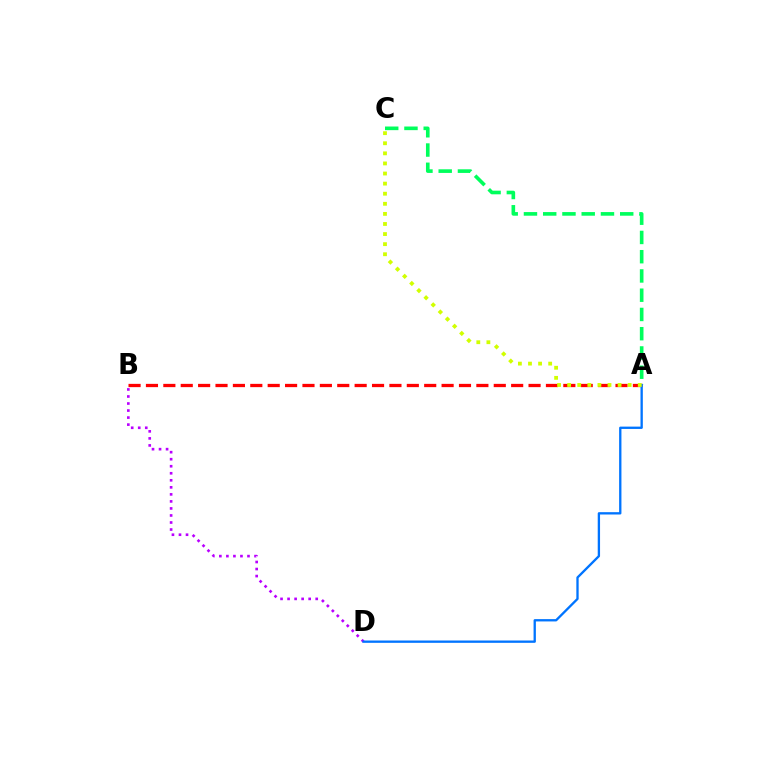{('A', 'B'): [{'color': '#ff0000', 'line_style': 'dashed', 'thickness': 2.36}], ('B', 'D'): [{'color': '#b900ff', 'line_style': 'dotted', 'thickness': 1.91}], ('A', 'C'): [{'color': '#00ff5c', 'line_style': 'dashed', 'thickness': 2.62}, {'color': '#d1ff00', 'line_style': 'dotted', 'thickness': 2.74}], ('A', 'D'): [{'color': '#0074ff', 'line_style': 'solid', 'thickness': 1.67}]}